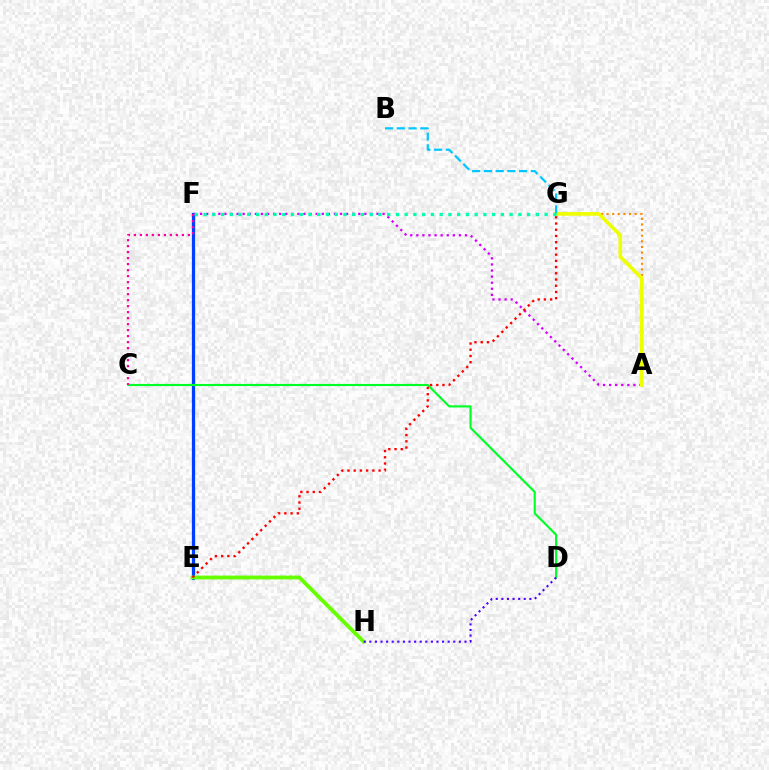{('A', 'G'): [{'color': '#ff8800', 'line_style': 'dotted', 'thickness': 1.53}, {'color': '#eeff00', 'line_style': 'solid', 'thickness': 2.6}], ('E', 'F'): [{'color': '#003fff', 'line_style': 'solid', 'thickness': 2.34}], ('E', 'H'): [{'color': '#66ff00', 'line_style': 'solid', 'thickness': 2.76}], ('A', 'F'): [{'color': '#d600ff', 'line_style': 'dotted', 'thickness': 1.65}], ('C', 'D'): [{'color': '#00ff27', 'line_style': 'solid', 'thickness': 1.54}], ('B', 'G'): [{'color': '#00c7ff', 'line_style': 'dashed', 'thickness': 1.59}], ('E', 'G'): [{'color': '#ff0000', 'line_style': 'dotted', 'thickness': 1.69}], ('D', 'H'): [{'color': '#4f00ff', 'line_style': 'dotted', 'thickness': 1.52}], ('C', 'F'): [{'color': '#ff00a0', 'line_style': 'dotted', 'thickness': 1.63}], ('F', 'G'): [{'color': '#00ffaf', 'line_style': 'dotted', 'thickness': 2.38}]}